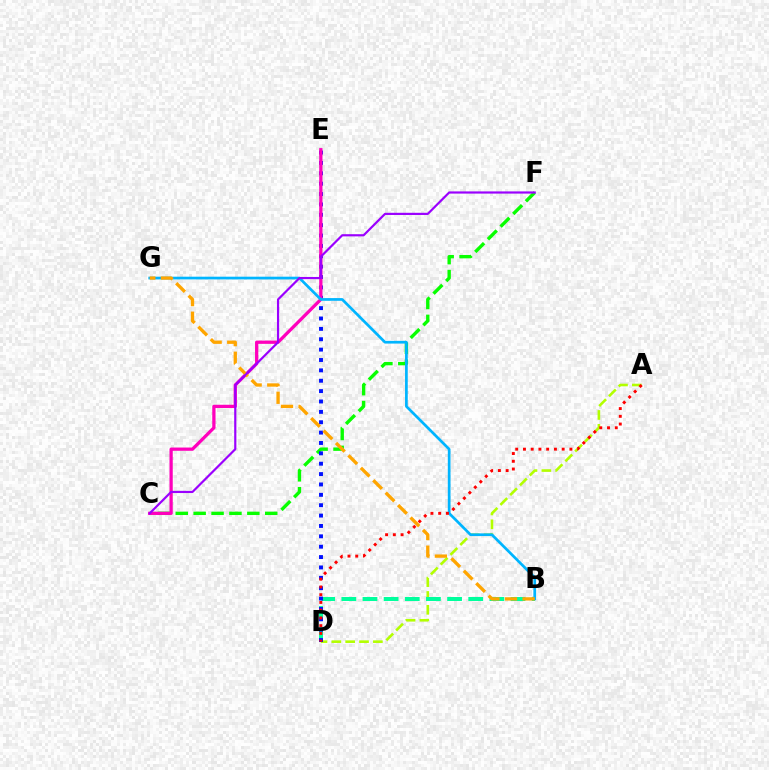{('C', 'F'): [{'color': '#08ff00', 'line_style': 'dashed', 'thickness': 2.43}, {'color': '#9b00ff', 'line_style': 'solid', 'thickness': 1.57}], ('A', 'D'): [{'color': '#b3ff00', 'line_style': 'dashed', 'thickness': 1.88}, {'color': '#ff0000', 'line_style': 'dotted', 'thickness': 2.1}], ('B', 'D'): [{'color': '#00ff9d', 'line_style': 'dashed', 'thickness': 2.87}], ('D', 'E'): [{'color': '#0010ff', 'line_style': 'dotted', 'thickness': 2.82}], ('C', 'E'): [{'color': '#ff00bd', 'line_style': 'solid', 'thickness': 2.35}], ('B', 'G'): [{'color': '#00b5ff', 'line_style': 'solid', 'thickness': 1.95}, {'color': '#ffa500', 'line_style': 'dashed', 'thickness': 2.39}]}